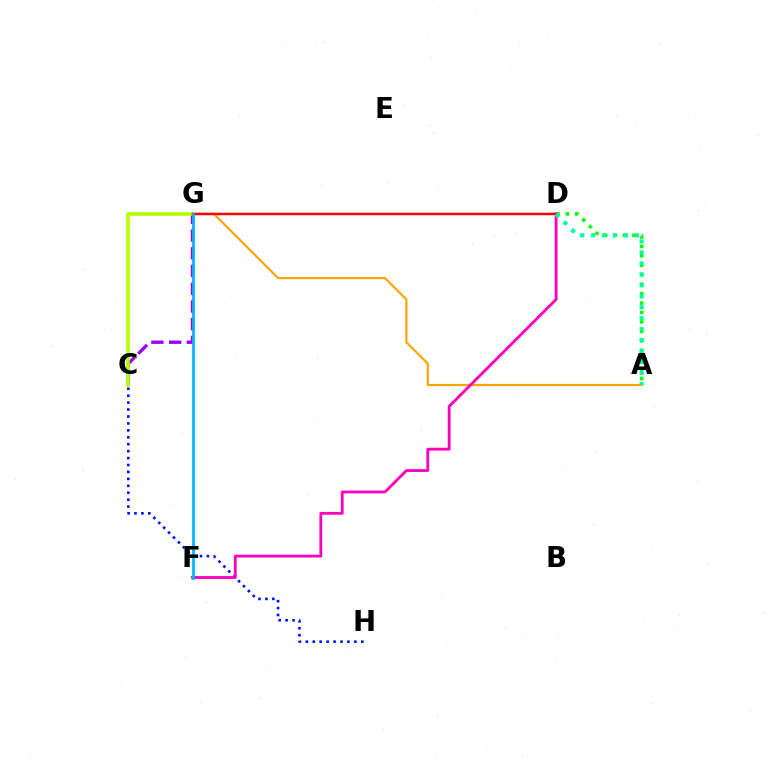{('C', 'G'): [{'color': '#9b00ff', 'line_style': 'dashed', 'thickness': 2.41}, {'color': '#b3ff00', 'line_style': 'solid', 'thickness': 2.57}], ('A', 'G'): [{'color': '#ffa500', 'line_style': 'solid', 'thickness': 1.57}], ('C', 'H'): [{'color': '#0010ff', 'line_style': 'dotted', 'thickness': 1.88}], ('A', 'D'): [{'color': '#08ff00', 'line_style': 'dotted', 'thickness': 2.56}, {'color': '#00ff9d', 'line_style': 'dotted', 'thickness': 2.98}], ('D', 'F'): [{'color': '#ff00bd', 'line_style': 'solid', 'thickness': 2.03}], ('D', 'G'): [{'color': '#ff0000', 'line_style': 'solid', 'thickness': 1.78}], ('F', 'G'): [{'color': '#00b5ff', 'line_style': 'solid', 'thickness': 1.98}]}